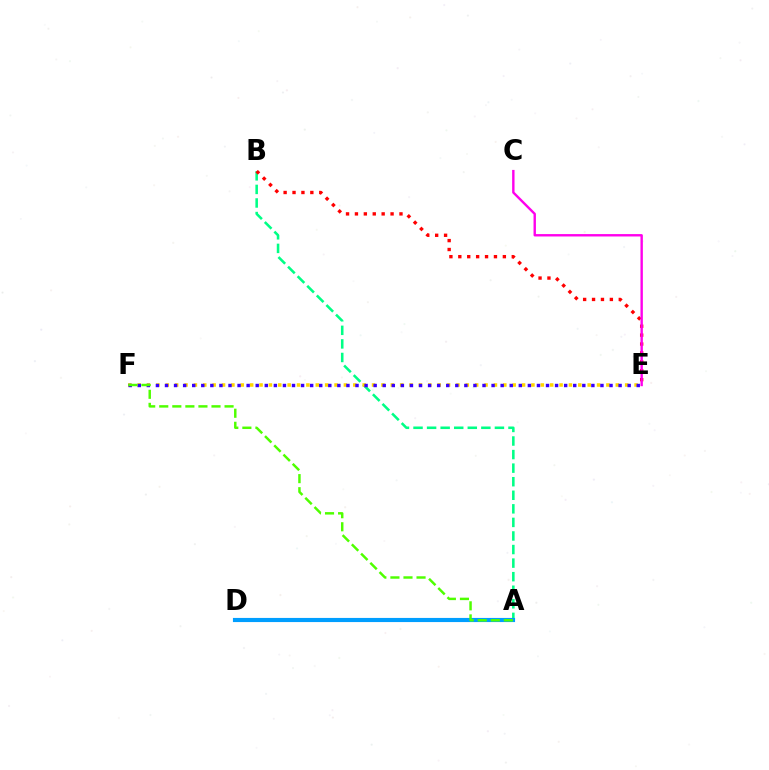{('A', 'B'): [{'color': '#00ff86', 'line_style': 'dashed', 'thickness': 1.84}], ('E', 'F'): [{'color': '#ffd500', 'line_style': 'dotted', 'thickness': 2.55}, {'color': '#3700ff', 'line_style': 'dotted', 'thickness': 2.46}], ('B', 'E'): [{'color': '#ff0000', 'line_style': 'dotted', 'thickness': 2.42}], ('C', 'E'): [{'color': '#ff00ed', 'line_style': 'solid', 'thickness': 1.72}], ('A', 'D'): [{'color': '#009eff', 'line_style': 'solid', 'thickness': 2.98}], ('A', 'F'): [{'color': '#4fff00', 'line_style': 'dashed', 'thickness': 1.77}]}